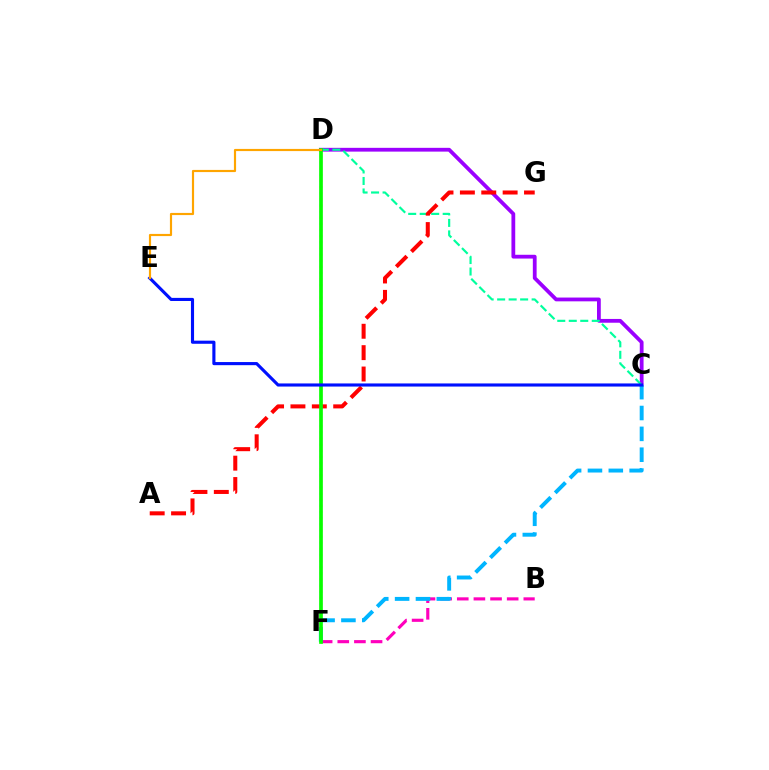{('C', 'D'): [{'color': '#9b00ff', 'line_style': 'solid', 'thickness': 2.72}, {'color': '#00ff9d', 'line_style': 'dashed', 'thickness': 1.56}], ('B', 'F'): [{'color': '#ff00bd', 'line_style': 'dashed', 'thickness': 2.26}], ('A', 'G'): [{'color': '#ff0000', 'line_style': 'dashed', 'thickness': 2.9}], ('D', 'F'): [{'color': '#b3ff00', 'line_style': 'dotted', 'thickness': 1.67}, {'color': '#08ff00', 'line_style': 'solid', 'thickness': 2.66}], ('C', 'F'): [{'color': '#00b5ff', 'line_style': 'dashed', 'thickness': 2.83}], ('C', 'E'): [{'color': '#0010ff', 'line_style': 'solid', 'thickness': 2.25}], ('D', 'E'): [{'color': '#ffa500', 'line_style': 'solid', 'thickness': 1.56}]}